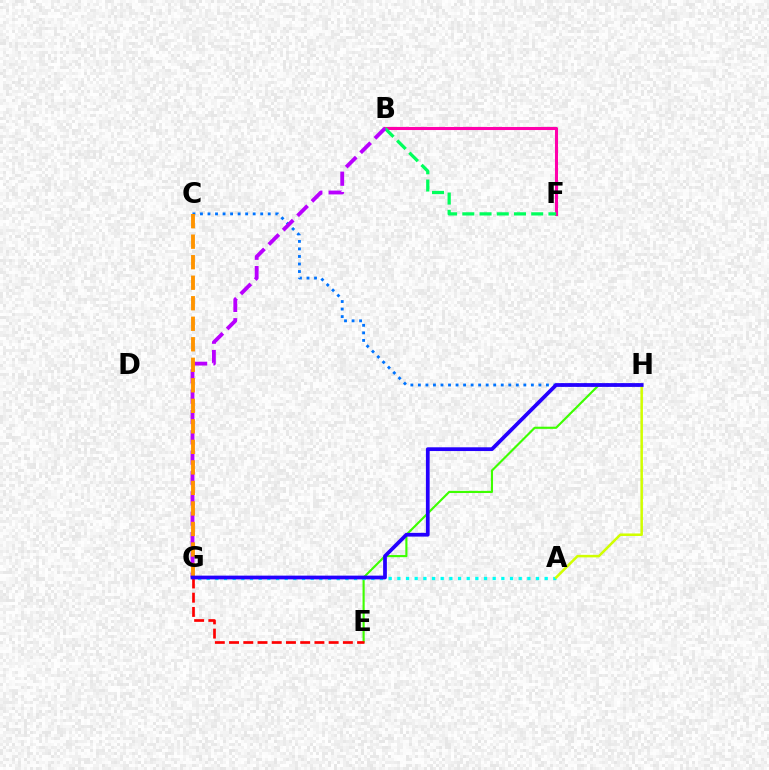{('E', 'H'): [{'color': '#3dff00', 'line_style': 'solid', 'thickness': 1.54}], ('B', 'F'): [{'color': '#ff00ac', 'line_style': 'solid', 'thickness': 2.21}, {'color': '#00ff5c', 'line_style': 'dashed', 'thickness': 2.34}], ('C', 'H'): [{'color': '#0074ff', 'line_style': 'dotted', 'thickness': 2.05}], ('B', 'G'): [{'color': '#b900ff', 'line_style': 'dashed', 'thickness': 2.76}], ('E', 'G'): [{'color': '#ff0000', 'line_style': 'dashed', 'thickness': 1.93}], ('A', 'G'): [{'color': '#00fff6', 'line_style': 'dotted', 'thickness': 2.35}], ('A', 'H'): [{'color': '#d1ff00', 'line_style': 'solid', 'thickness': 1.82}], ('C', 'G'): [{'color': '#ff9400', 'line_style': 'dashed', 'thickness': 2.79}], ('G', 'H'): [{'color': '#2500ff', 'line_style': 'solid', 'thickness': 2.7}]}